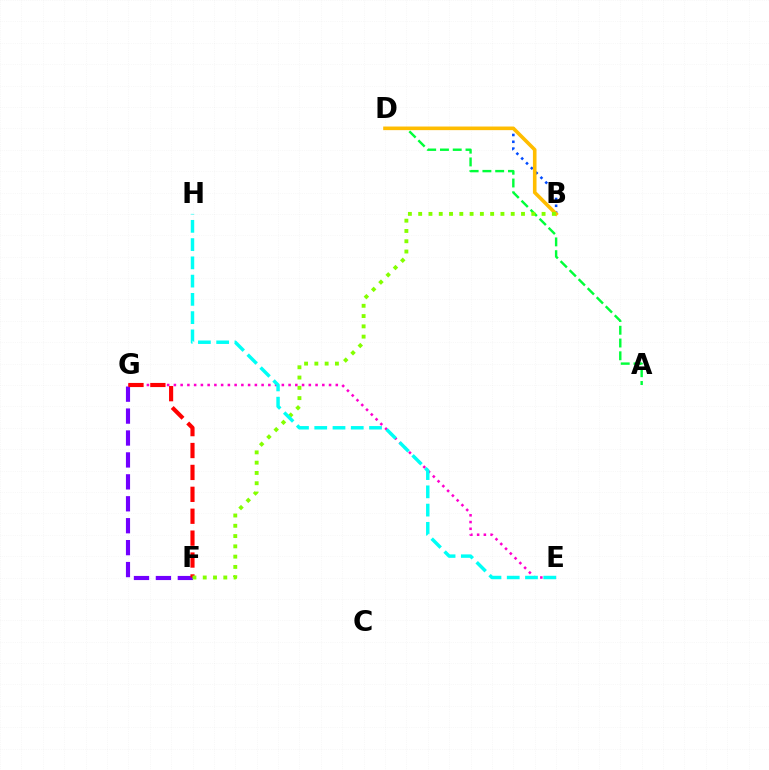{('B', 'D'): [{'color': '#004bff', 'line_style': 'dotted', 'thickness': 1.85}, {'color': '#ffbd00', 'line_style': 'solid', 'thickness': 2.6}], ('E', 'G'): [{'color': '#ff00cf', 'line_style': 'dotted', 'thickness': 1.83}], ('F', 'G'): [{'color': '#7200ff', 'line_style': 'dashed', 'thickness': 2.98}, {'color': '#ff0000', 'line_style': 'dashed', 'thickness': 2.98}], ('A', 'D'): [{'color': '#00ff39', 'line_style': 'dashed', 'thickness': 1.73}], ('B', 'F'): [{'color': '#84ff00', 'line_style': 'dotted', 'thickness': 2.79}], ('E', 'H'): [{'color': '#00fff6', 'line_style': 'dashed', 'thickness': 2.48}]}